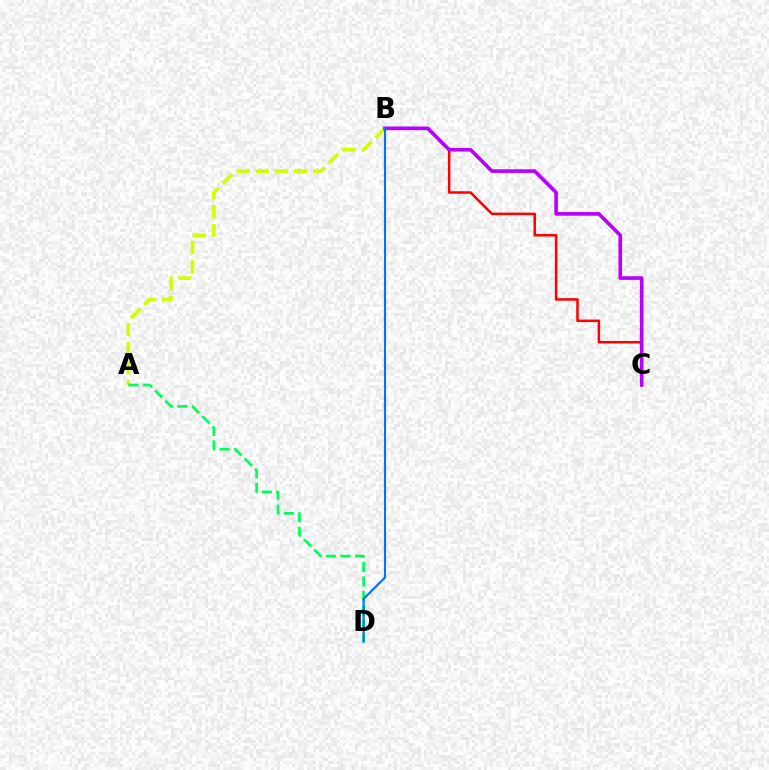{('B', 'C'): [{'color': '#ff0000', 'line_style': 'solid', 'thickness': 1.81}, {'color': '#b900ff', 'line_style': 'solid', 'thickness': 2.63}], ('A', 'B'): [{'color': '#d1ff00', 'line_style': 'dashed', 'thickness': 2.6}], ('A', 'D'): [{'color': '#00ff5c', 'line_style': 'dashed', 'thickness': 1.97}], ('B', 'D'): [{'color': '#0074ff', 'line_style': 'solid', 'thickness': 1.55}]}